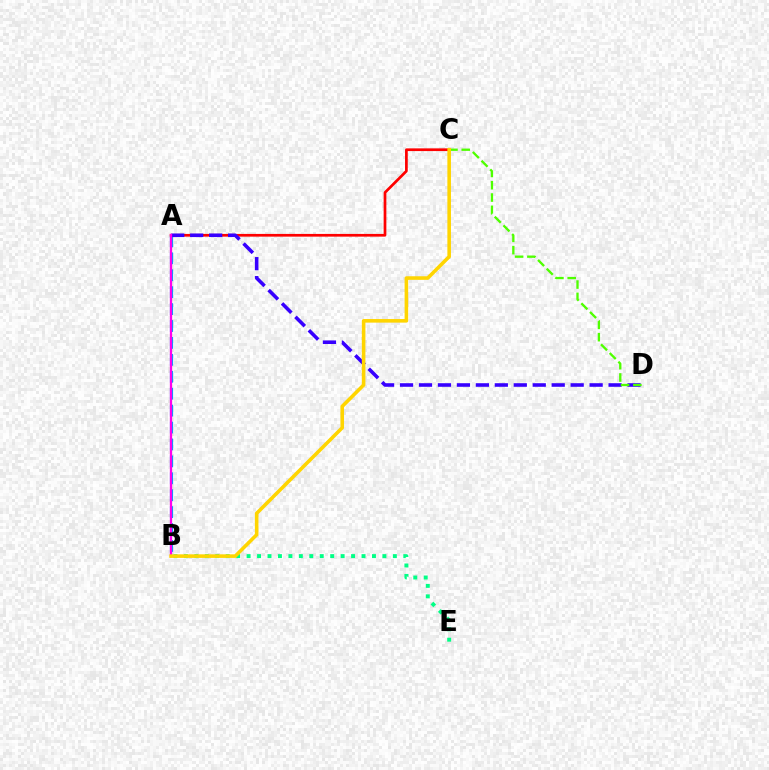{('A', 'B'): [{'color': '#009eff', 'line_style': 'dashed', 'thickness': 2.3}, {'color': '#ff00ed', 'line_style': 'solid', 'thickness': 1.64}], ('A', 'C'): [{'color': '#ff0000', 'line_style': 'solid', 'thickness': 1.95}], ('A', 'D'): [{'color': '#3700ff', 'line_style': 'dashed', 'thickness': 2.58}], ('B', 'E'): [{'color': '#00ff86', 'line_style': 'dotted', 'thickness': 2.84}], ('C', 'D'): [{'color': '#4fff00', 'line_style': 'dashed', 'thickness': 1.67}], ('B', 'C'): [{'color': '#ffd500', 'line_style': 'solid', 'thickness': 2.58}]}